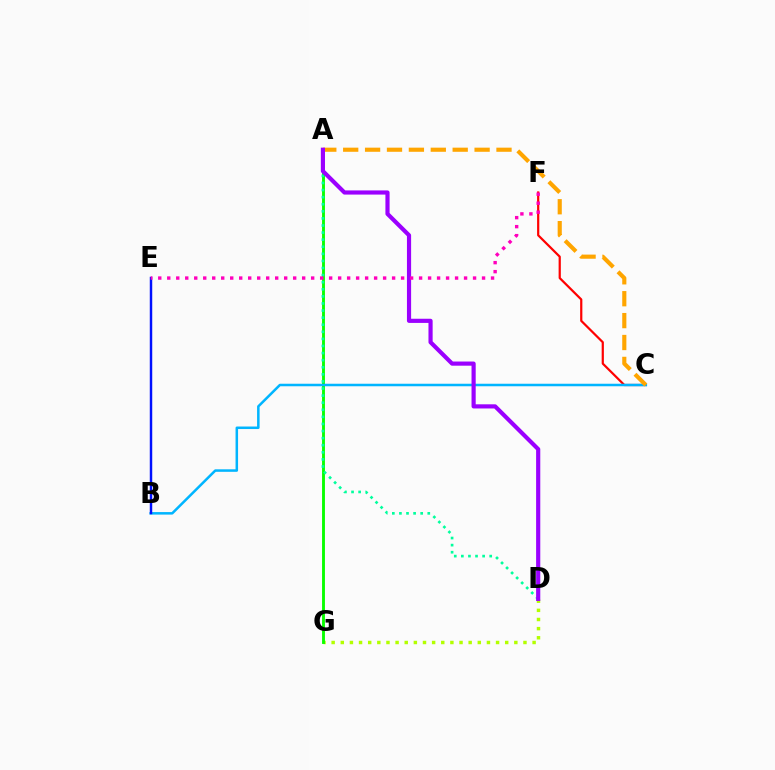{('D', 'G'): [{'color': '#b3ff00', 'line_style': 'dotted', 'thickness': 2.48}], ('A', 'G'): [{'color': '#08ff00', 'line_style': 'solid', 'thickness': 2.07}], ('C', 'F'): [{'color': '#ff0000', 'line_style': 'solid', 'thickness': 1.59}], ('B', 'C'): [{'color': '#00b5ff', 'line_style': 'solid', 'thickness': 1.81}], ('A', 'D'): [{'color': '#00ff9d', 'line_style': 'dotted', 'thickness': 1.93}, {'color': '#9b00ff', 'line_style': 'solid', 'thickness': 3.0}], ('A', 'C'): [{'color': '#ffa500', 'line_style': 'dashed', 'thickness': 2.98}], ('B', 'E'): [{'color': '#0010ff', 'line_style': 'solid', 'thickness': 1.76}], ('E', 'F'): [{'color': '#ff00bd', 'line_style': 'dotted', 'thickness': 2.44}]}